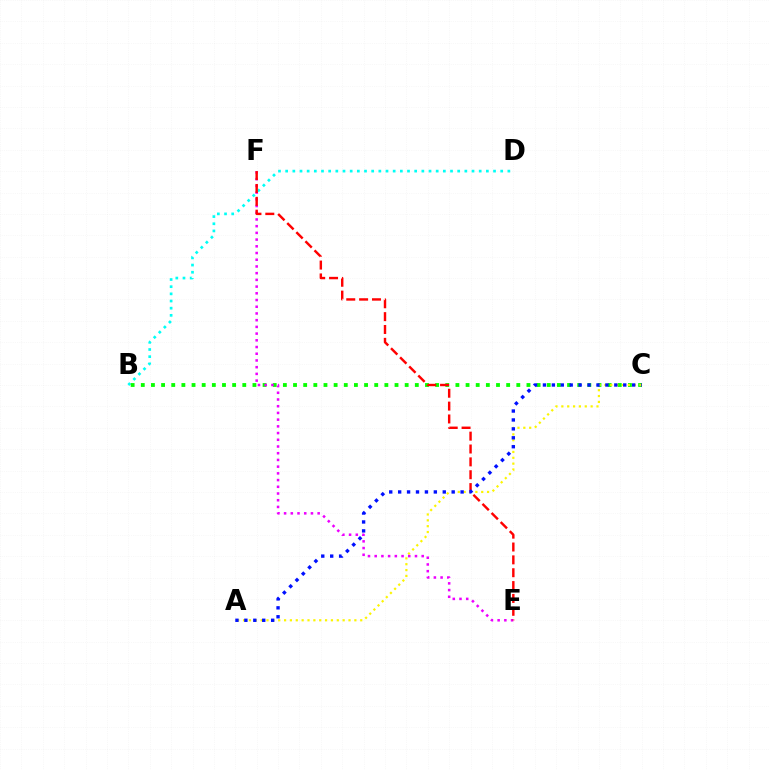{('B', 'D'): [{'color': '#00fff6', 'line_style': 'dotted', 'thickness': 1.95}], ('B', 'C'): [{'color': '#08ff00', 'line_style': 'dotted', 'thickness': 2.76}], ('A', 'C'): [{'color': '#fcf500', 'line_style': 'dotted', 'thickness': 1.59}, {'color': '#0010ff', 'line_style': 'dotted', 'thickness': 2.42}], ('E', 'F'): [{'color': '#ee00ff', 'line_style': 'dotted', 'thickness': 1.82}, {'color': '#ff0000', 'line_style': 'dashed', 'thickness': 1.75}]}